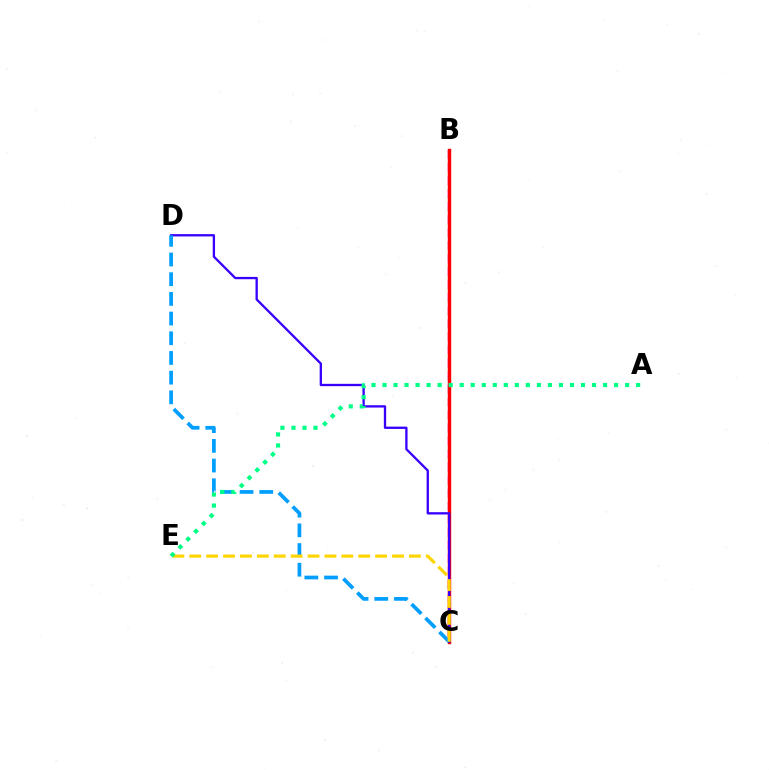{('B', 'C'): [{'color': '#ff00ed', 'line_style': 'dashed', 'thickness': 1.77}, {'color': '#4fff00', 'line_style': 'dashed', 'thickness': 1.54}, {'color': '#ff0000', 'line_style': 'solid', 'thickness': 2.46}], ('C', 'D'): [{'color': '#3700ff', 'line_style': 'solid', 'thickness': 1.67}, {'color': '#009eff', 'line_style': 'dashed', 'thickness': 2.67}], ('C', 'E'): [{'color': '#ffd500', 'line_style': 'dashed', 'thickness': 2.3}], ('A', 'E'): [{'color': '#00ff86', 'line_style': 'dotted', 'thickness': 3.0}]}